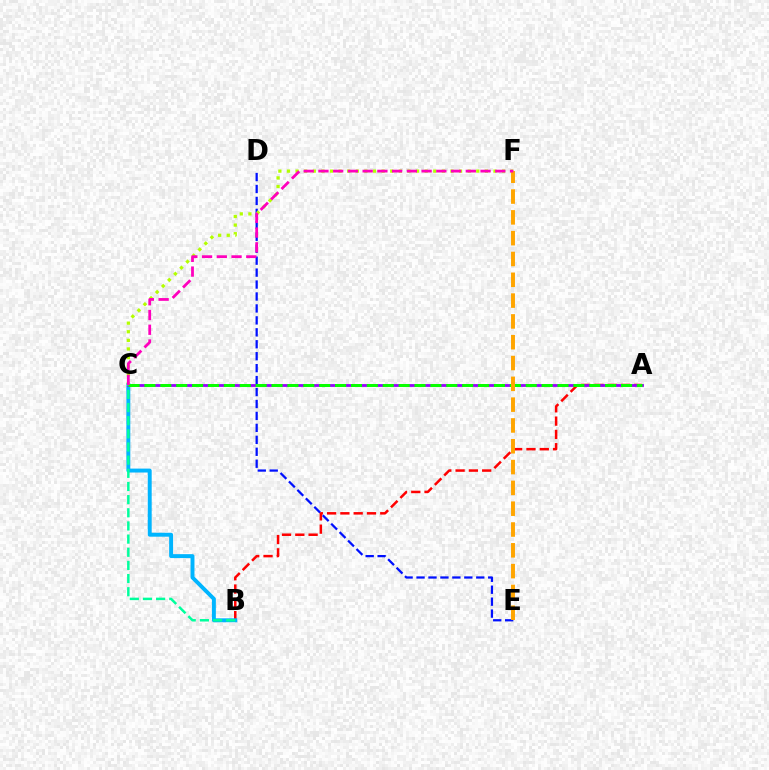{('D', 'E'): [{'color': '#0010ff', 'line_style': 'dashed', 'thickness': 1.62}], ('A', 'B'): [{'color': '#ff0000', 'line_style': 'dashed', 'thickness': 1.81}], ('B', 'C'): [{'color': '#00b5ff', 'line_style': 'solid', 'thickness': 2.83}, {'color': '#00ff9d', 'line_style': 'dashed', 'thickness': 1.79}], ('C', 'F'): [{'color': '#b3ff00', 'line_style': 'dotted', 'thickness': 2.34}, {'color': '#ff00bd', 'line_style': 'dashed', 'thickness': 2.0}], ('A', 'C'): [{'color': '#9b00ff', 'line_style': 'solid', 'thickness': 2.03}, {'color': '#08ff00', 'line_style': 'dashed', 'thickness': 2.16}], ('E', 'F'): [{'color': '#ffa500', 'line_style': 'dashed', 'thickness': 2.83}]}